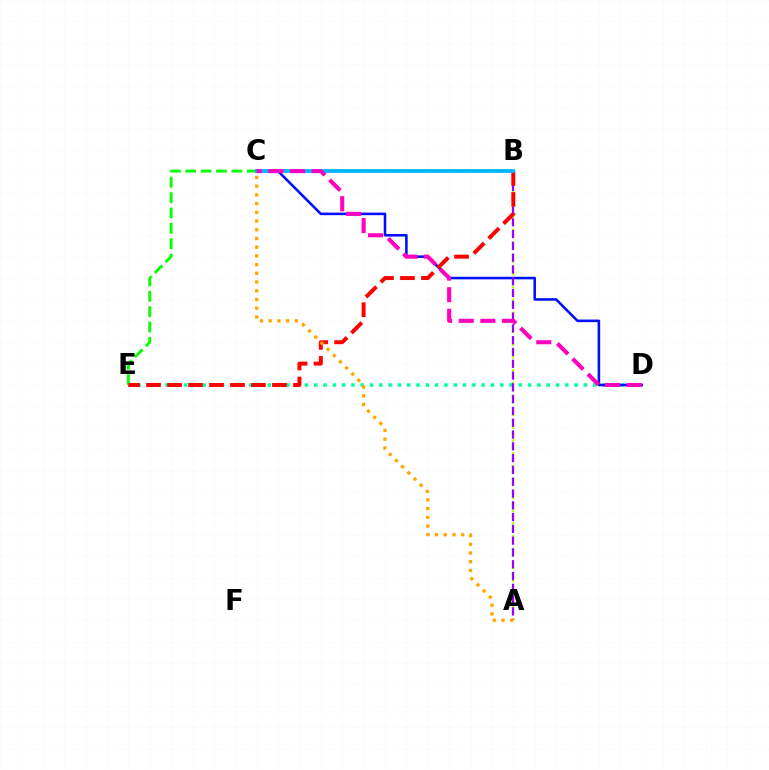{('A', 'B'): [{'color': '#b3ff00', 'line_style': 'dotted', 'thickness': 1.74}, {'color': '#9b00ff', 'line_style': 'dashed', 'thickness': 1.6}], ('C', 'E'): [{'color': '#08ff00', 'line_style': 'dashed', 'thickness': 2.09}], ('D', 'E'): [{'color': '#00ff9d', 'line_style': 'dotted', 'thickness': 2.53}], ('C', 'D'): [{'color': '#0010ff', 'line_style': 'solid', 'thickness': 1.85}, {'color': '#ff00bd', 'line_style': 'dashed', 'thickness': 2.94}], ('B', 'E'): [{'color': '#ff0000', 'line_style': 'dashed', 'thickness': 2.85}], ('A', 'C'): [{'color': '#ffa500', 'line_style': 'dotted', 'thickness': 2.37}], ('B', 'C'): [{'color': '#00b5ff', 'line_style': 'solid', 'thickness': 2.71}]}